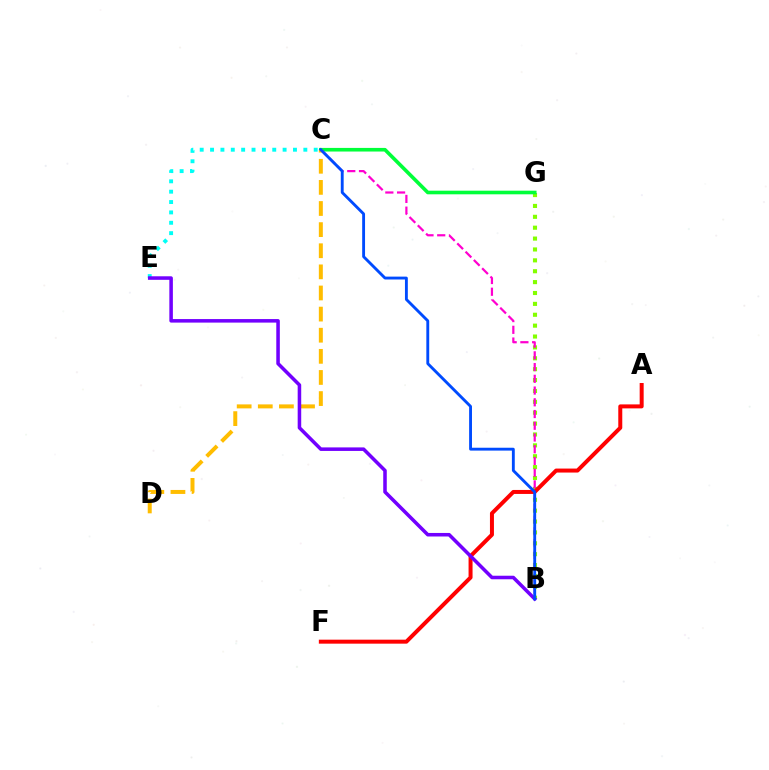{('C', 'E'): [{'color': '#00fff6', 'line_style': 'dotted', 'thickness': 2.82}], ('B', 'G'): [{'color': '#84ff00', 'line_style': 'dotted', 'thickness': 2.96}], ('C', 'G'): [{'color': '#00ff39', 'line_style': 'solid', 'thickness': 2.6}], ('B', 'C'): [{'color': '#ff00cf', 'line_style': 'dashed', 'thickness': 1.59}, {'color': '#004bff', 'line_style': 'solid', 'thickness': 2.06}], ('C', 'D'): [{'color': '#ffbd00', 'line_style': 'dashed', 'thickness': 2.87}], ('A', 'F'): [{'color': '#ff0000', 'line_style': 'solid', 'thickness': 2.87}], ('B', 'E'): [{'color': '#7200ff', 'line_style': 'solid', 'thickness': 2.55}]}